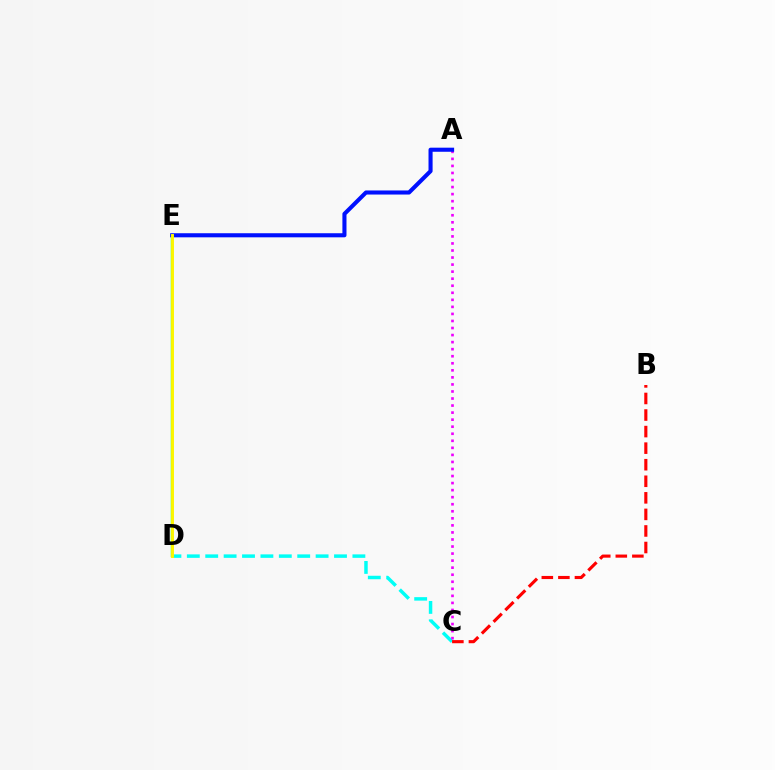{('D', 'E'): [{'color': '#08ff00', 'line_style': 'solid', 'thickness': 1.71}, {'color': '#fcf500', 'line_style': 'solid', 'thickness': 2.11}], ('C', 'D'): [{'color': '#00fff6', 'line_style': 'dashed', 'thickness': 2.5}], ('A', 'C'): [{'color': '#ee00ff', 'line_style': 'dotted', 'thickness': 1.91}], ('A', 'E'): [{'color': '#0010ff', 'line_style': 'solid', 'thickness': 2.94}], ('B', 'C'): [{'color': '#ff0000', 'line_style': 'dashed', 'thickness': 2.25}]}